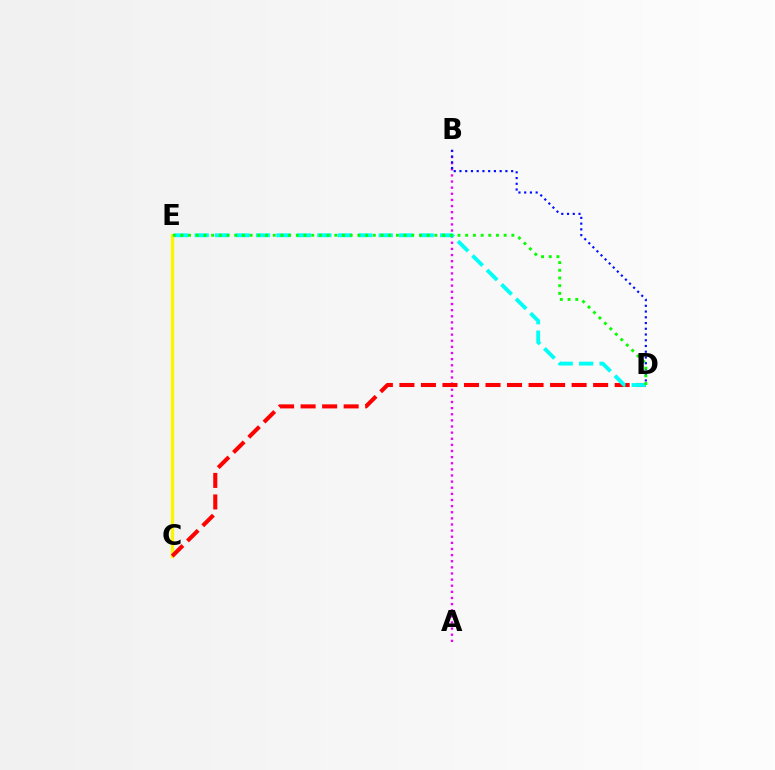{('A', 'B'): [{'color': '#ee00ff', 'line_style': 'dotted', 'thickness': 1.66}], ('C', 'E'): [{'color': '#fcf500', 'line_style': 'solid', 'thickness': 2.37}], ('B', 'D'): [{'color': '#0010ff', 'line_style': 'dotted', 'thickness': 1.56}], ('C', 'D'): [{'color': '#ff0000', 'line_style': 'dashed', 'thickness': 2.92}], ('D', 'E'): [{'color': '#00fff6', 'line_style': 'dashed', 'thickness': 2.78}, {'color': '#08ff00', 'line_style': 'dotted', 'thickness': 2.09}]}